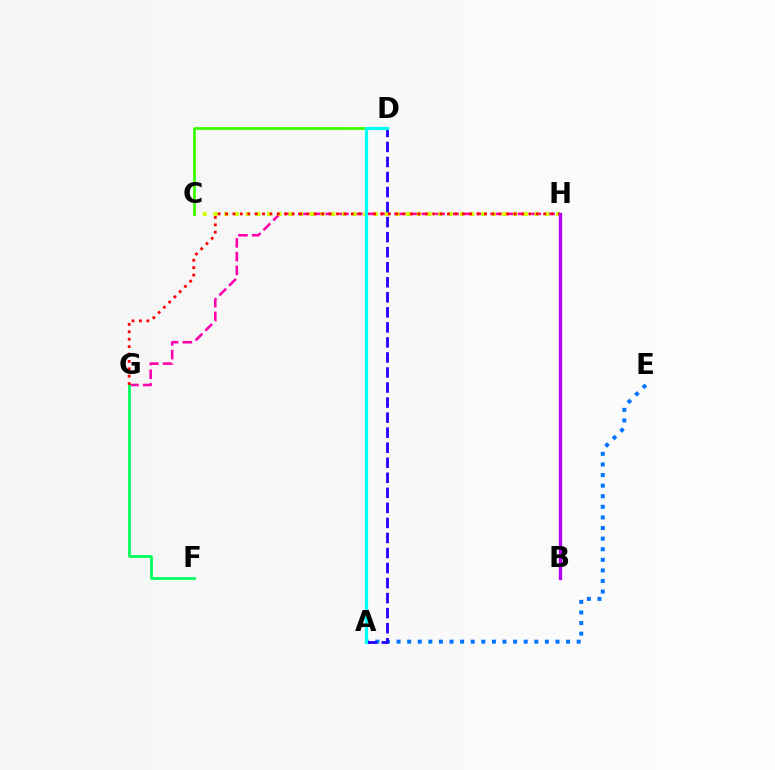{('A', 'D'): [{'color': '#ff9400', 'line_style': 'dashed', 'thickness': 1.91}, {'color': '#2500ff', 'line_style': 'dashed', 'thickness': 2.04}, {'color': '#00fff6', 'line_style': 'solid', 'thickness': 2.31}], ('G', 'H'): [{'color': '#ff00ac', 'line_style': 'dashed', 'thickness': 1.87}, {'color': '#ff0000', 'line_style': 'dotted', 'thickness': 2.01}], ('F', 'G'): [{'color': '#00ff5c', 'line_style': 'solid', 'thickness': 1.99}], ('C', 'H'): [{'color': '#d1ff00', 'line_style': 'dotted', 'thickness': 2.91}], ('C', 'D'): [{'color': '#3dff00', 'line_style': 'solid', 'thickness': 2.02}], ('A', 'E'): [{'color': '#0074ff', 'line_style': 'dotted', 'thickness': 2.88}], ('B', 'H'): [{'color': '#b900ff', 'line_style': 'solid', 'thickness': 2.39}]}